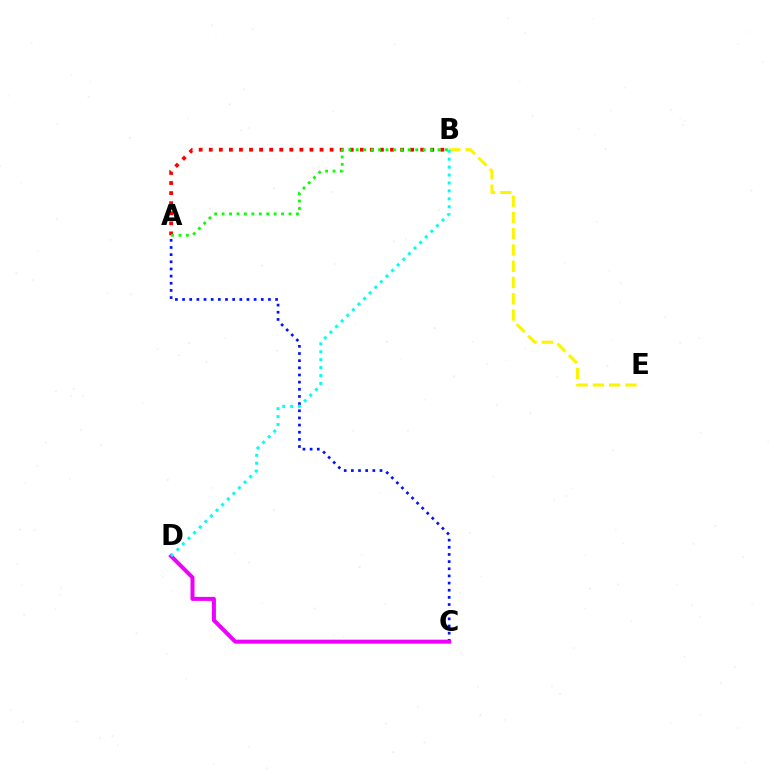{('A', 'C'): [{'color': '#0010ff', 'line_style': 'dotted', 'thickness': 1.94}], ('B', 'E'): [{'color': '#fcf500', 'line_style': 'dashed', 'thickness': 2.21}], ('A', 'B'): [{'color': '#ff0000', 'line_style': 'dotted', 'thickness': 2.74}, {'color': '#08ff00', 'line_style': 'dotted', 'thickness': 2.02}], ('C', 'D'): [{'color': '#ee00ff', 'line_style': 'solid', 'thickness': 2.88}], ('B', 'D'): [{'color': '#00fff6', 'line_style': 'dotted', 'thickness': 2.15}]}